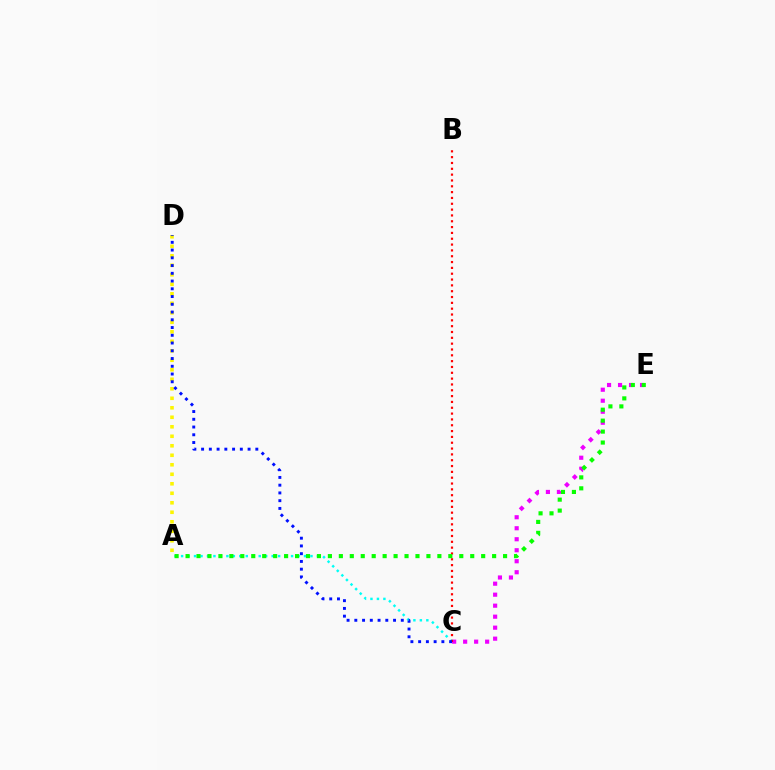{('C', 'E'): [{'color': '#ee00ff', 'line_style': 'dotted', 'thickness': 2.99}], ('A', 'D'): [{'color': '#fcf500', 'line_style': 'dotted', 'thickness': 2.58}], ('A', 'C'): [{'color': '#00fff6', 'line_style': 'dotted', 'thickness': 1.76}], ('B', 'C'): [{'color': '#ff0000', 'line_style': 'dotted', 'thickness': 1.58}], ('C', 'D'): [{'color': '#0010ff', 'line_style': 'dotted', 'thickness': 2.1}], ('A', 'E'): [{'color': '#08ff00', 'line_style': 'dotted', 'thickness': 2.97}]}